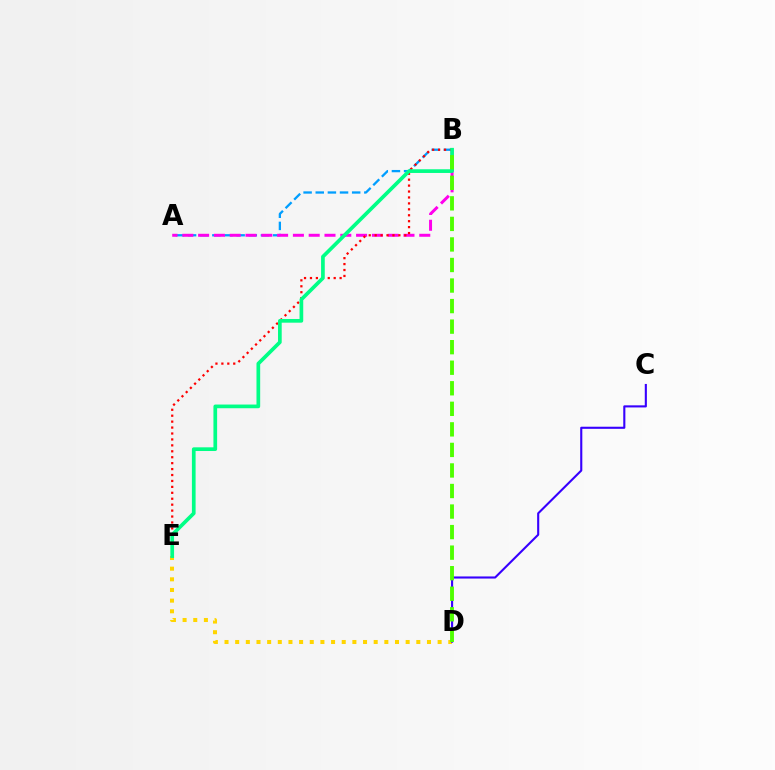{('A', 'B'): [{'color': '#009eff', 'line_style': 'dashed', 'thickness': 1.65}, {'color': '#ff00ed', 'line_style': 'dashed', 'thickness': 2.15}], ('D', 'E'): [{'color': '#ffd500', 'line_style': 'dotted', 'thickness': 2.89}], ('B', 'E'): [{'color': '#ff0000', 'line_style': 'dotted', 'thickness': 1.61}, {'color': '#00ff86', 'line_style': 'solid', 'thickness': 2.66}], ('C', 'D'): [{'color': '#3700ff', 'line_style': 'solid', 'thickness': 1.52}], ('B', 'D'): [{'color': '#4fff00', 'line_style': 'dashed', 'thickness': 2.79}]}